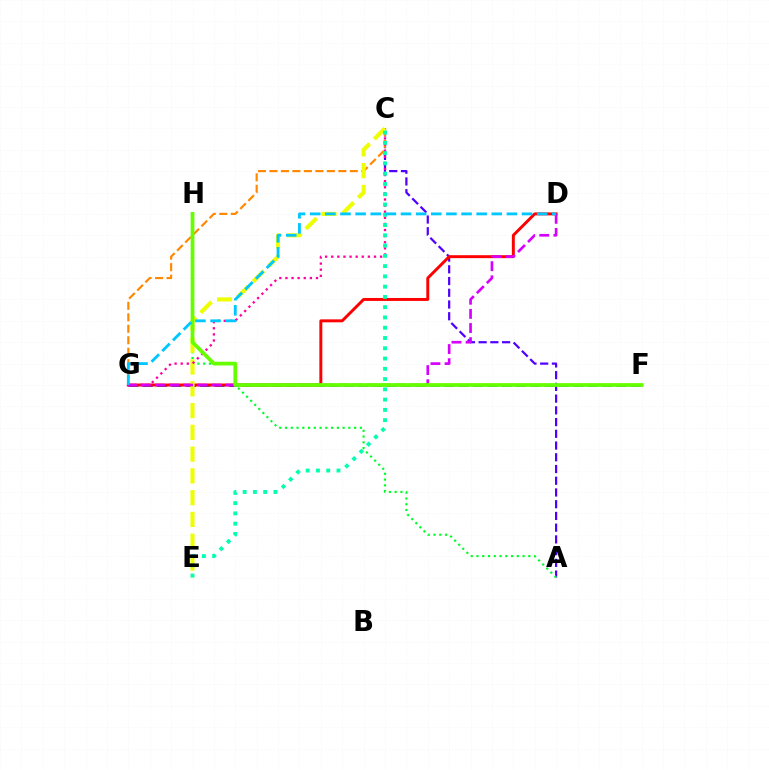{('A', 'C'): [{'color': '#4f00ff', 'line_style': 'dashed', 'thickness': 1.59}], ('F', 'G'): [{'color': '#003fff', 'line_style': 'dashed', 'thickness': 1.95}], ('D', 'G'): [{'color': '#ff0000', 'line_style': 'solid', 'thickness': 2.12}, {'color': '#d600ff', 'line_style': 'dashed', 'thickness': 1.92}, {'color': '#00c7ff', 'line_style': 'dashed', 'thickness': 2.06}], ('A', 'H'): [{'color': '#00ff27', 'line_style': 'dotted', 'thickness': 1.56}], ('C', 'G'): [{'color': '#ff8800', 'line_style': 'dashed', 'thickness': 1.56}, {'color': '#ff00a0', 'line_style': 'dotted', 'thickness': 1.66}], ('C', 'E'): [{'color': '#eeff00', 'line_style': 'dashed', 'thickness': 2.96}, {'color': '#00ffaf', 'line_style': 'dotted', 'thickness': 2.79}], ('F', 'H'): [{'color': '#66ff00', 'line_style': 'solid', 'thickness': 2.7}]}